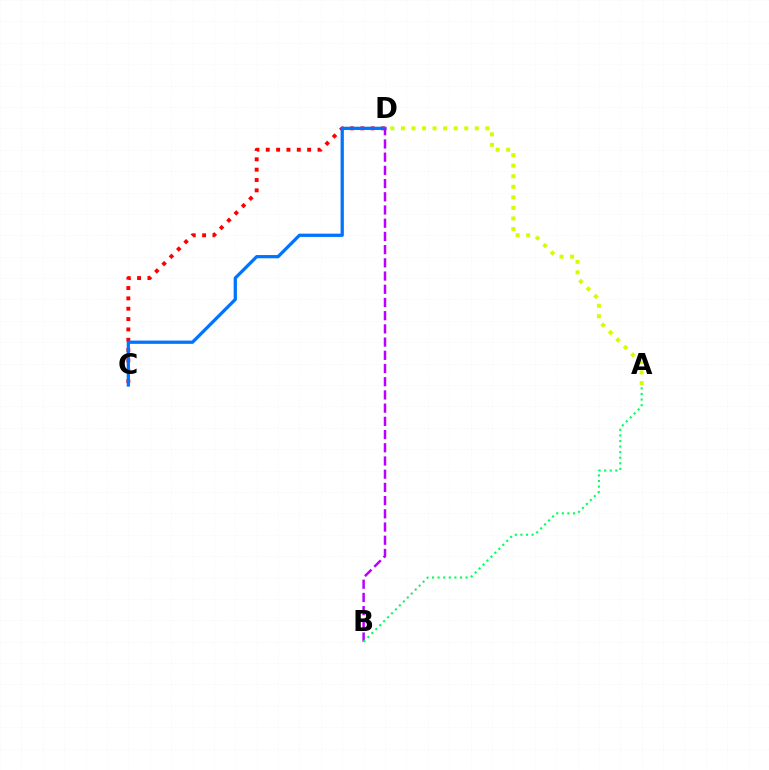{('C', 'D'): [{'color': '#ff0000', 'line_style': 'dotted', 'thickness': 2.81}, {'color': '#0074ff', 'line_style': 'solid', 'thickness': 2.34}], ('A', 'D'): [{'color': '#d1ff00', 'line_style': 'dotted', 'thickness': 2.87}], ('B', 'D'): [{'color': '#b900ff', 'line_style': 'dashed', 'thickness': 1.79}], ('A', 'B'): [{'color': '#00ff5c', 'line_style': 'dotted', 'thickness': 1.52}]}